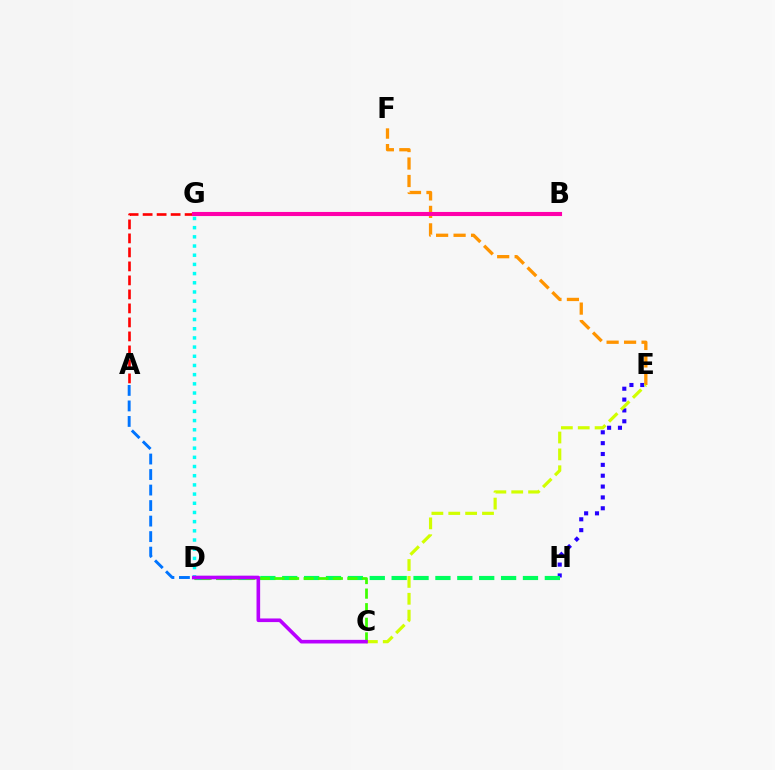{('E', 'H'): [{'color': '#2500ff', 'line_style': 'dotted', 'thickness': 2.95}], ('D', 'H'): [{'color': '#00ff5c', 'line_style': 'dashed', 'thickness': 2.97}], ('D', 'G'): [{'color': '#00fff6', 'line_style': 'dotted', 'thickness': 2.5}], ('E', 'F'): [{'color': '#ff9400', 'line_style': 'dashed', 'thickness': 2.37}], ('A', 'D'): [{'color': '#0074ff', 'line_style': 'dashed', 'thickness': 2.11}], ('C', 'E'): [{'color': '#d1ff00', 'line_style': 'dashed', 'thickness': 2.29}], ('A', 'G'): [{'color': '#ff0000', 'line_style': 'dashed', 'thickness': 1.9}], ('C', 'D'): [{'color': '#3dff00', 'line_style': 'dashed', 'thickness': 1.98}, {'color': '#b900ff', 'line_style': 'solid', 'thickness': 2.61}], ('B', 'G'): [{'color': '#ff00ac', 'line_style': 'solid', 'thickness': 2.95}]}